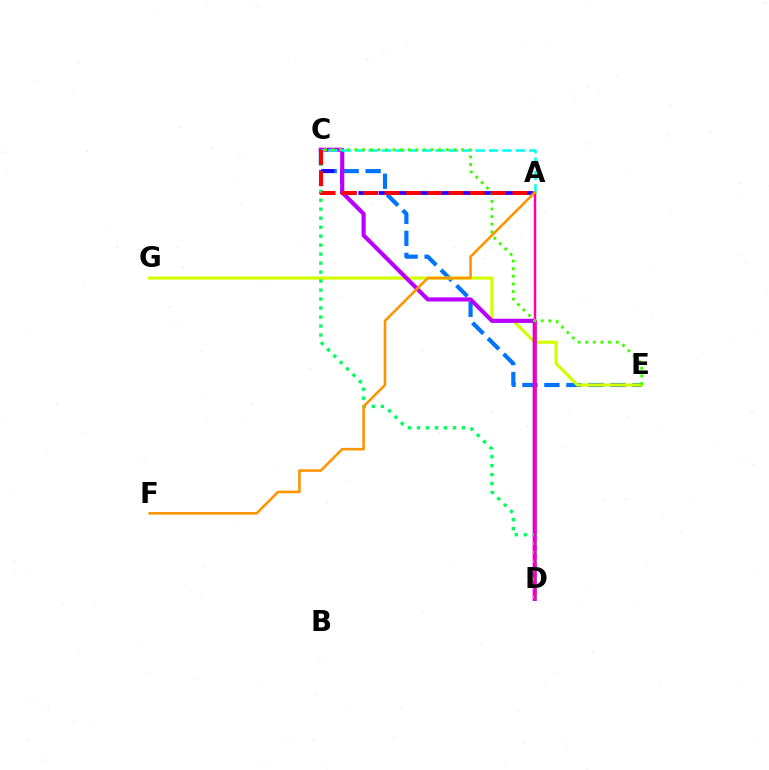{('C', 'E'): [{'color': '#0074ff', 'line_style': 'dashed', 'thickness': 2.99}, {'color': '#3dff00', 'line_style': 'dotted', 'thickness': 2.07}], ('A', 'C'): [{'color': '#2500ff', 'line_style': 'dashed', 'thickness': 2.73}, {'color': '#00fff6', 'line_style': 'dashed', 'thickness': 1.82}, {'color': '#ff0000', 'line_style': 'dashed', 'thickness': 2.9}], ('E', 'G'): [{'color': '#d1ff00', 'line_style': 'solid', 'thickness': 2.27}], ('C', 'D'): [{'color': '#b900ff', 'line_style': 'solid', 'thickness': 2.98}, {'color': '#00ff5c', 'line_style': 'dotted', 'thickness': 2.44}], ('A', 'D'): [{'color': '#ff00ac', 'line_style': 'solid', 'thickness': 1.77}], ('A', 'F'): [{'color': '#ff9400', 'line_style': 'solid', 'thickness': 1.85}]}